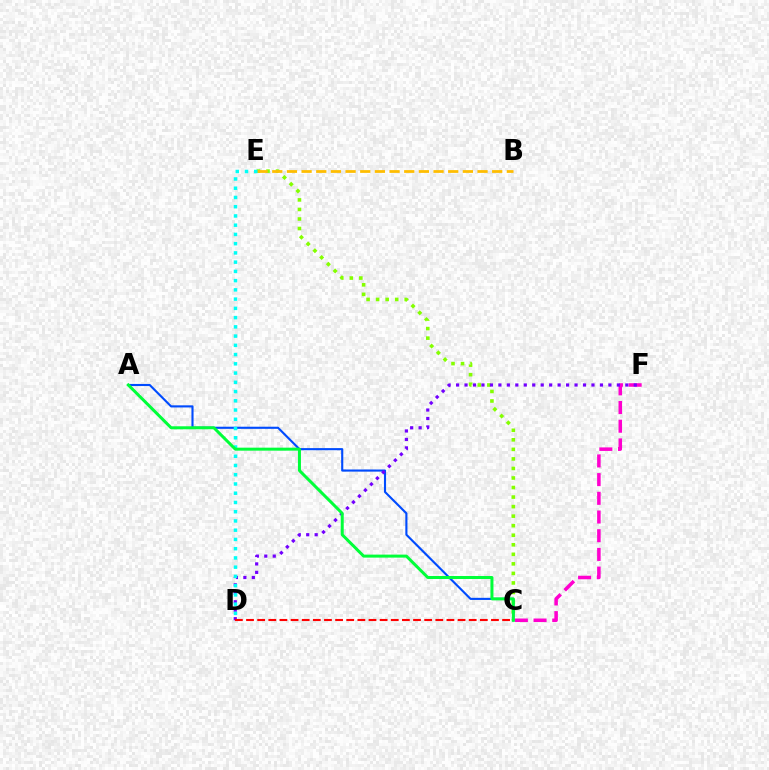{('C', 'E'): [{'color': '#84ff00', 'line_style': 'dotted', 'thickness': 2.59}], ('C', 'F'): [{'color': '#ff00cf', 'line_style': 'dashed', 'thickness': 2.54}], ('B', 'E'): [{'color': '#ffbd00', 'line_style': 'dashed', 'thickness': 1.99}], ('A', 'C'): [{'color': '#004bff', 'line_style': 'solid', 'thickness': 1.53}, {'color': '#00ff39', 'line_style': 'solid', 'thickness': 2.16}], ('D', 'F'): [{'color': '#7200ff', 'line_style': 'dotted', 'thickness': 2.3}], ('D', 'E'): [{'color': '#00fff6', 'line_style': 'dotted', 'thickness': 2.51}], ('C', 'D'): [{'color': '#ff0000', 'line_style': 'dashed', 'thickness': 1.51}]}